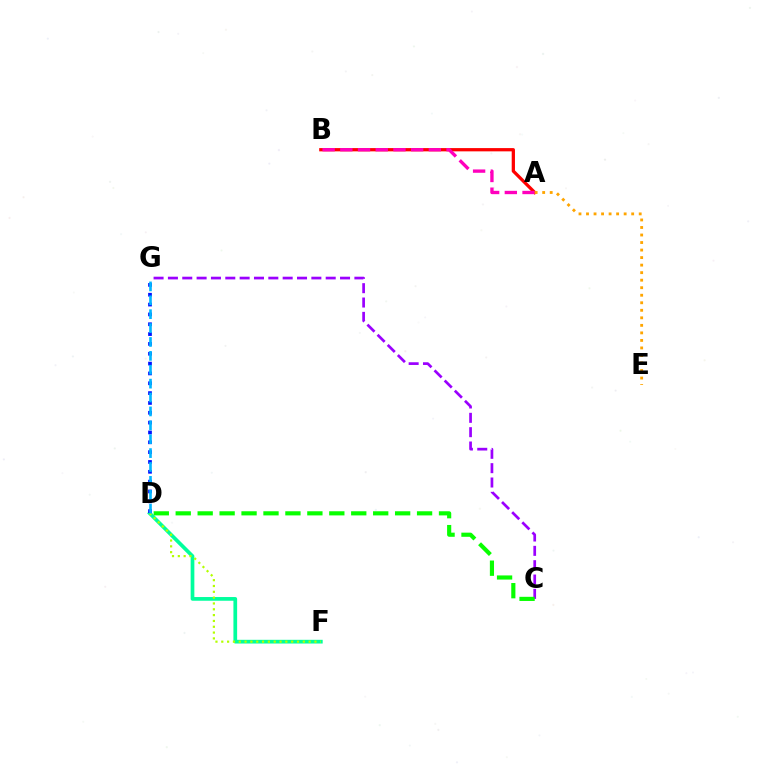{('A', 'B'): [{'color': '#ff0000', 'line_style': 'solid', 'thickness': 2.35}, {'color': '#ff00bd', 'line_style': 'dashed', 'thickness': 2.41}], ('D', 'F'): [{'color': '#00ff9d', 'line_style': 'solid', 'thickness': 2.67}, {'color': '#b3ff00', 'line_style': 'dotted', 'thickness': 1.58}], ('D', 'G'): [{'color': '#0010ff', 'line_style': 'dotted', 'thickness': 2.67}, {'color': '#00b5ff', 'line_style': 'dashed', 'thickness': 1.89}], ('C', 'G'): [{'color': '#9b00ff', 'line_style': 'dashed', 'thickness': 1.95}], ('C', 'D'): [{'color': '#08ff00', 'line_style': 'dashed', 'thickness': 2.98}], ('A', 'E'): [{'color': '#ffa500', 'line_style': 'dotted', 'thickness': 2.05}]}